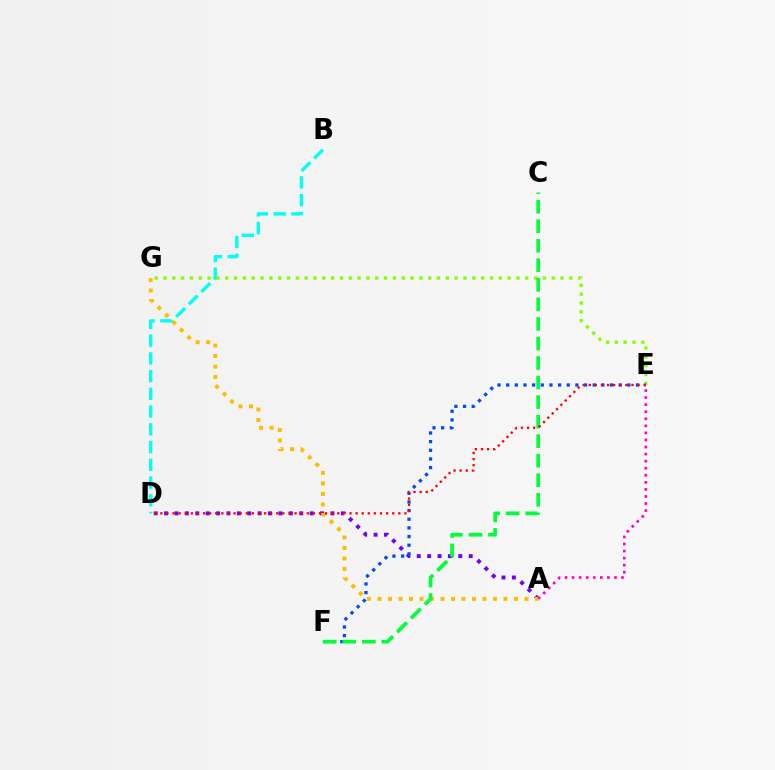{('A', 'D'): [{'color': '#7200ff', 'line_style': 'dotted', 'thickness': 2.82}], ('A', 'E'): [{'color': '#ff00cf', 'line_style': 'dotted', 'thickness': 1.92}], ('B', 'D'): [{'color': '#00fff6', 'line_style': 'dashed', 'thickness': 2.41}], ('E', 'G'): [{'color': '#84ff00', 'line_style': 'dotted', 'thickness': 2.4}], ('E', 'F'): [{'color': '#004bff', 'line_style': 'dotted', 'thickness': 2.35}], ('A', 'G'): [{'color': '#ffbd00', 'line_style': 'dotted', 'thickness': 2.85}], ('C', 'F'): [{'color': '#00ff39', 'line_style': 'dashed', 'thickness': 2.65}], ('D', 'E'): [{'color': '#ff0000', 'line_style': 'dotted', 'thickness': 1.66}]}